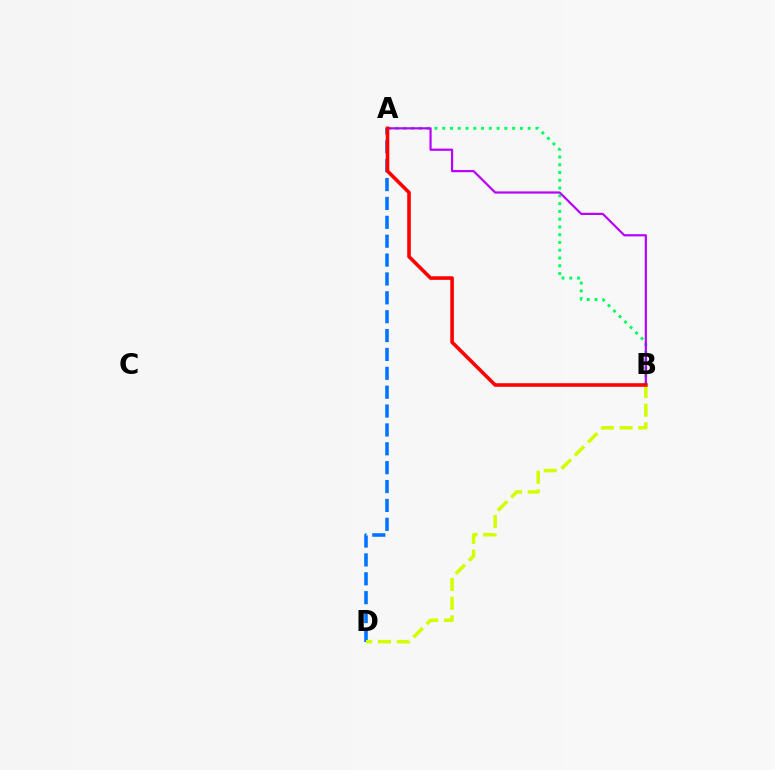{('A', 'D'): [{'color': '#0074ff', 'line_style': 'dashed', 'thickness': 2.56}], ('A', 'B'): [{'color': '#00ff5c', 'line_style': 'dotted', 'thickness': 2.11}, {'color': '#b900ff', 'line_style': 'solid', 'thickness': 1.58}, {'color': '#ff0000', 'line_style': 'solid', 'thickness': 2.59}], ('B', 'D'): [{'color': '#d1ff00', 'line_style': 'dashed', 'thickness': 2.54}]}